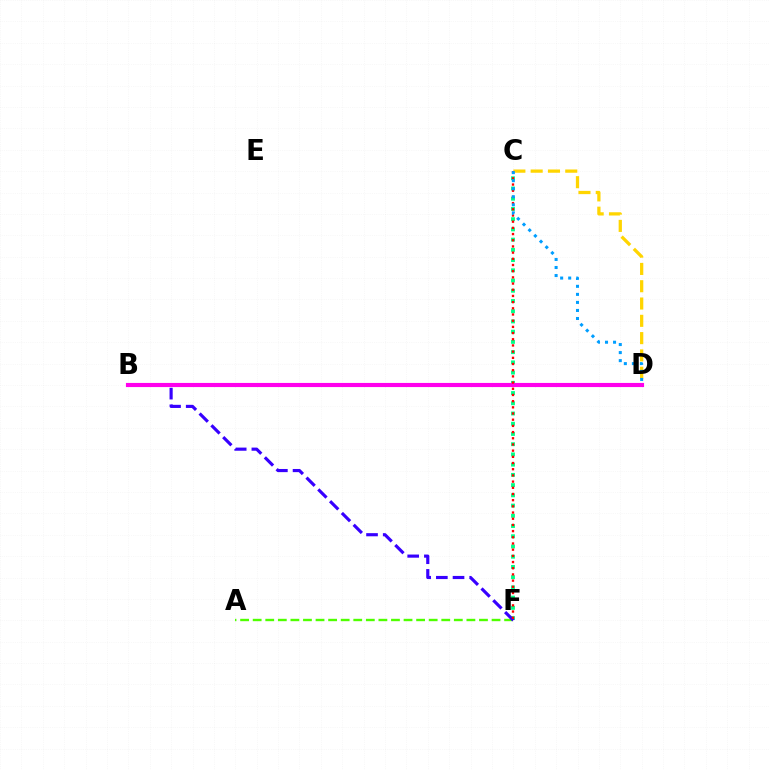{('C', 'F'): [{'color': '#00ff86', 'line_style': 'dotted', 'thickness': 2.78}, {'color': '#ff0000', 'line_style': 'dotted', 'thickness': 1.68}], ('A', 'F'): [{'color': '#4fff00', 'line_style': 'dashed', 'thickness': 1.71}], ('C', 'D'): [{'color': '#ffd500', 'line_style': 'dashed', 'thickness': 2.35}, {'color': '#009eff', 'line_style': 'dotted', 'thickness': 2.19}], ('B', 'F'): [{'color': '#3700ff', 'line_style': 'dashed', 'thickness': 2.27}], ('B', 'D'): [{'color': '#ff00ed', 'line_style': 'solid', 'thickness': 2.97}]}